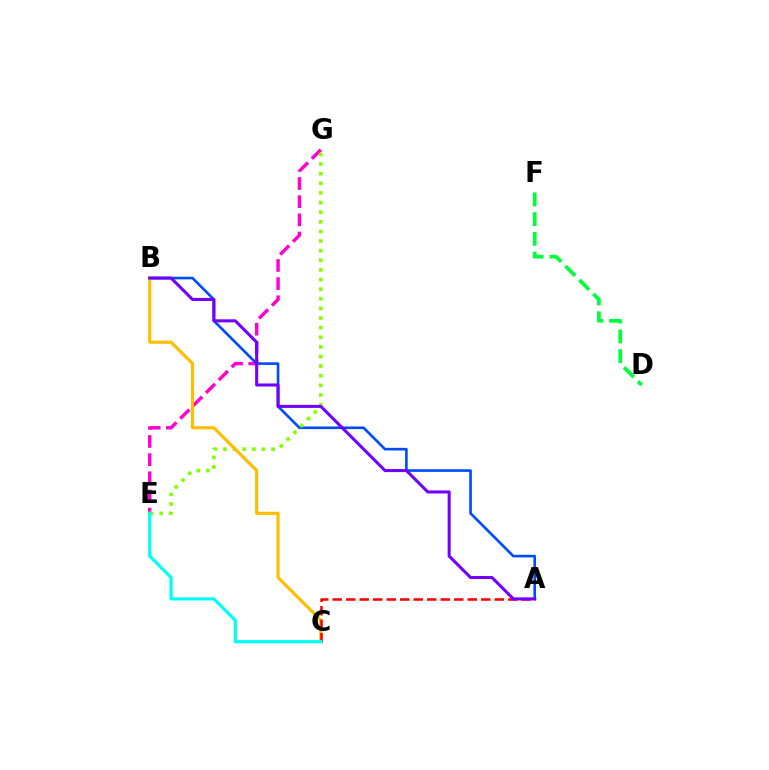{('E', 'G'): [{'color': '#ff00cf', 'line_style': 'dashed', 'thickness': 2.47}, {'color': '#84ff00', 'line_style': 'dotted', 'thickness': 2.61}], ('A', 'B'): [{'color': '#004bff', 'line_style': 'solid', 'thickness': 1.89}, {'color': '#7200ff', 'line_style': 'solid', 'thickness': 2.2}], ('B', 'C'): [{'color': '#ffbd00', 'line_style': 'solid', 'thickness': 2.27}], ('A', 'C'): [{'color': '#ff0000', 'line_style': 'dashed', 'thickness': 1.83}], ('C', 'E'): [{'color': '#00fff6', 'line_style': 'solid', 'thickness': 2.3}], ('D', 'F'): [{'color': '#00ff39', 'line_style': 'dashed', 'thickness': 2.68}]}